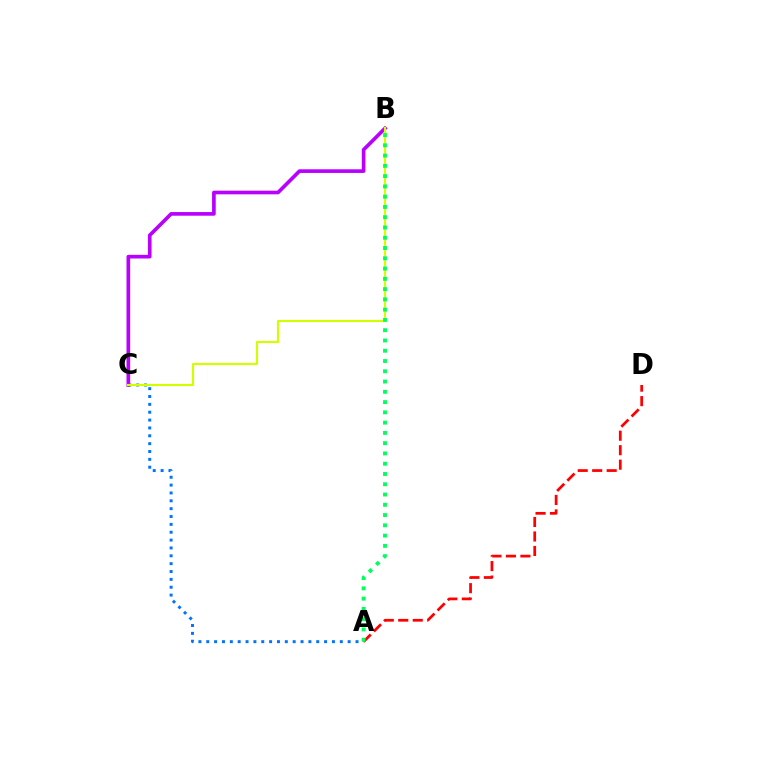{('A', 'C'): [{'color': '#0074ff', 'line_style': 'dotted', 'thickness': 2.13}], ('B', 'C'): [{'color': '#b900ff', 'line_style': 'solid', 'thickness': 2.63}, {'color': '#d1ff00', 'line_style': 'solid', 'thickness': 1.55}], ('A', 'D'): [{'color': '#ff0000', 'line_style': 'dashed', 'thickness': 1.97}], ('A', 'B'): [{'color': '#00ff5c', 'line_style': 'dotted', 'thickness': 2.79}]}